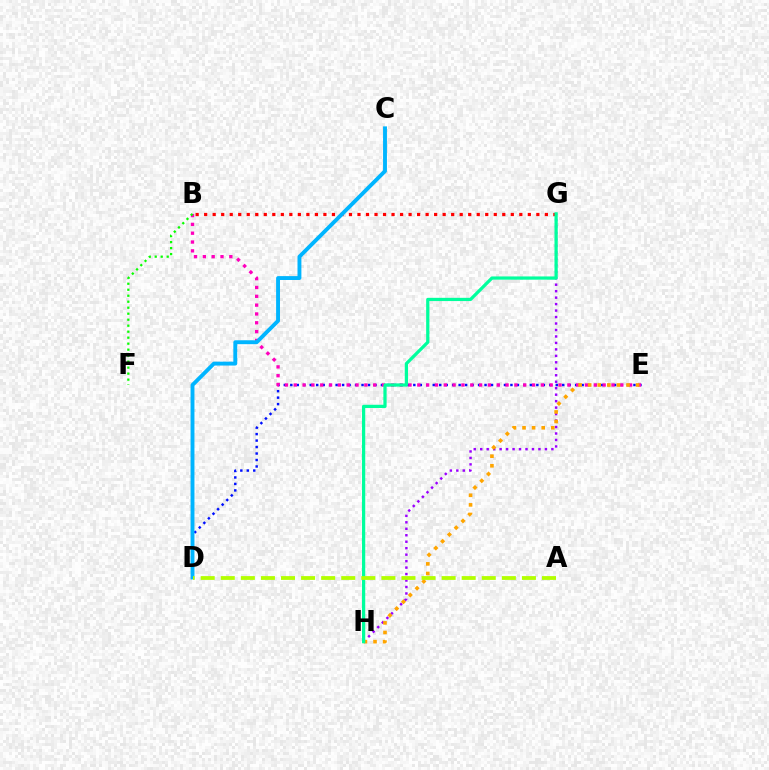{('G', 'H'): [{'color': '#9b00ff', 'line_style': 'dotted', 'thickness': 1.76}, {'color': '#00ff9d', 'line_style': 'solid', 'thickness': 2.33}], ('D', 'E'): [{'color': '#0010ff', 'line_style': 'dotted', 'thickness': 1.76}], ('B', 'G'): [{'color': '#ff0000', 'line_style': 'dotted', 'thickness': 2.31}], ('B', 'E'): [{'color': '#ff00bd', 'line_style': 'dotted', 'thickness': 2.4}], ('C', 'D'): [{'color': '#00b5ff', 'line_style': 'solid', 'thickness': 2.8}], ('B', 'F'): [{'color': '#08ff00', 'line_style': 'dotted', 'thickness': 1.63}], ('E', 'H'): [{'color': '#ffa500', 'line_style': 'dotted', 'thickness': 2.61}], ('A', 'D'): [{'color': '#b3ff00', 'line_style': 'dashed', 'thickness': 2.73}]}